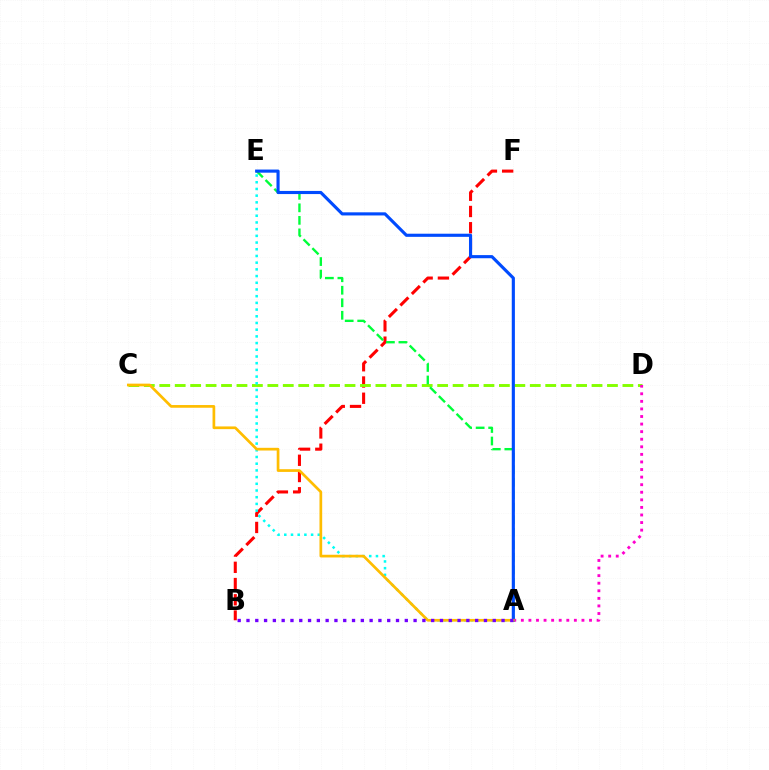{('B', 'F'): [{'color': '#ff0000', 'line_style': 'dashed', 'thickness': 2.21}], ('C', 'D'): [{'color': '#84ff00', 'line_style': 'dashed', 'thickness': 2.1}], ('A', 'E'): [{'color': '#00ff39', 'line_style': 'dashed', 'thickness': 1.7}, {'color': '#00fff6', 'line_style': 'dotted', 'thickness': 1.82}, {'color': '#004bff', 'line_style': 'solid', 'thickness': 2.26}], ('A', 'D'): [{'color': '#ff00cf', 'line_style': 'dotted', 'thickness': 2.06}], ('A', 'C'): [{'color': '#ffbd00', 'line_style': 'solid', 'thickness': 1.95}], ('A', 'B'): [{'color': '#7200ff', 'line_style': 'dotted', 'thickness': 2.39}]}